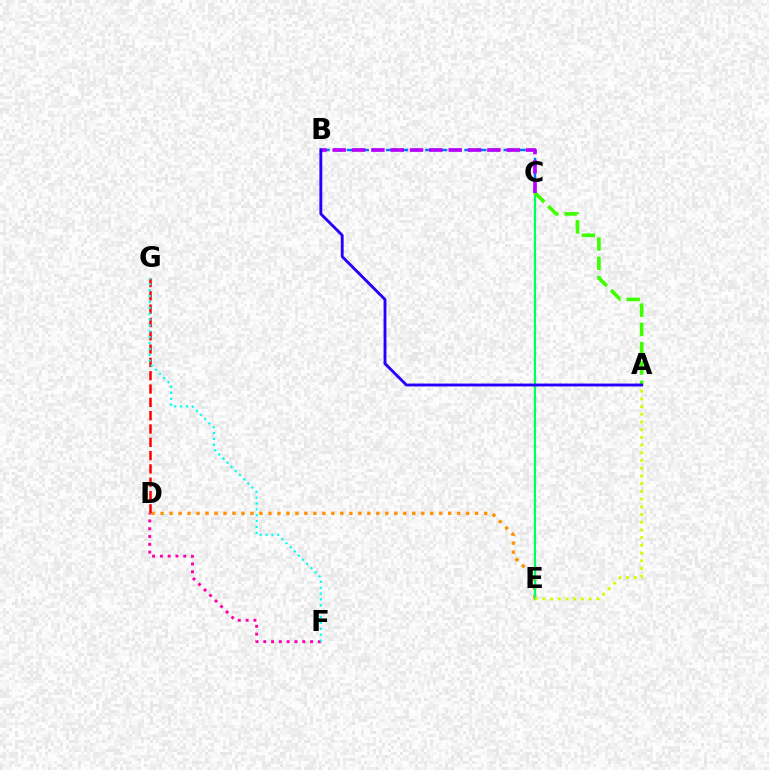{('D', 'E'): [{'color': '#ff9400', 'line_style': 'dotted', 'thickness': 2.44}], ('C', 'E'): [{'color': '#00ff5c', 'line_style': 'solid', 'thickness': 1.63}], ('A', 'C'): [{'color': '#3dff00', 'line_style': 'dashed', 'thickness': 2.62}], ('B', 'C'): [{'color': '#0074ff', 'line_style': 'dashed', 'thickness': 1.78}, {'color': '#b900ff', 'line_style': 'dashed', 'thickness': 2.63}], ('A', 'E'): [{'color': '#d1ff00', 'line_style': 'dotted', 'thickness': 2.09}], ('D', 'G'): [{'color': '#ff0000', 'line_style': 'dashed', 'thickness': 1.81}], ('D', 'F'): [{'color': '#ff00ac', 'line_style': 'dotted', 'thickness': 2.12}], ('F', 'G'): [{'color': '#00fff6', 'line_style': 'dotted', 'thickness': 1.6}], ('A', 'B'): [{'color': '#2500ff', 'line_style': 'solid', 'thickness': 2.07}]}